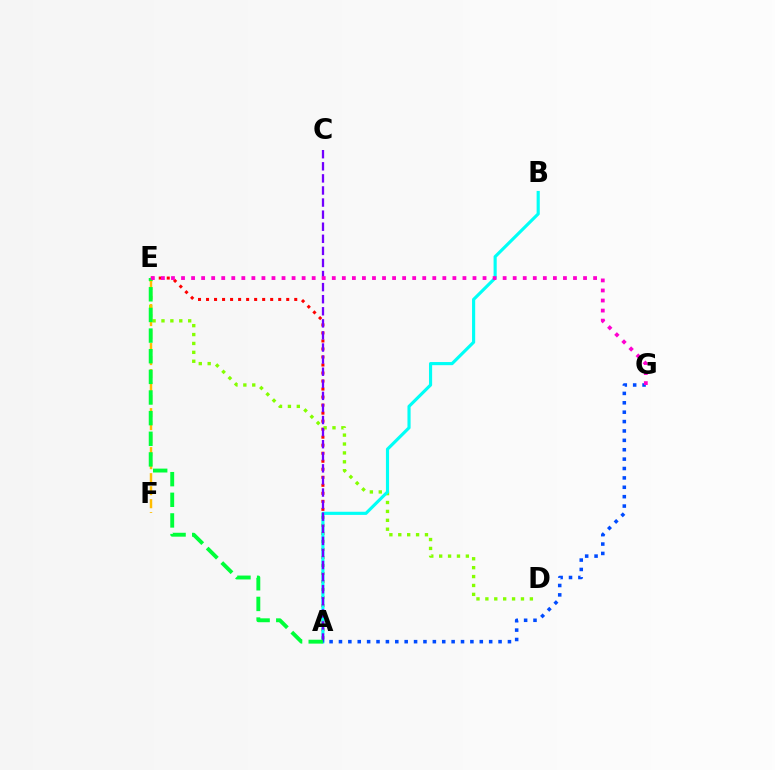{('A', 'E'): [{'color': '#ff0000', 'line_style': 'dotted', 'thickness': 2.18}, {'color': '#00ff39', 'line_style': 'dashed', 'thickness': 2.8}], ('D', 'E'): [{'color': '#84ff00', 'line_style': 'dotted', 'thickness': 2.42}], ('A', 'B'): [{'color': '#00fff6', 'line_style': 'solid', 'thickness': 2.26}], ('A', 'C'): [{'color': '#7200ff', 'line_style': 'dashed', 'thickness': 1.64}], ('E', 'F'): [{'color': '#ffbd00', 'line_style': 'dashed', 'thickness': 1.77}], ('A', 'G'): [{'color': '#004bff', 'line_style': 'dotted', 'thickness': 2.55}], ('E', 'G'): [{'color': '#ff00cf', 'line_style': 'dotted', 'thickness': 2.73}]}